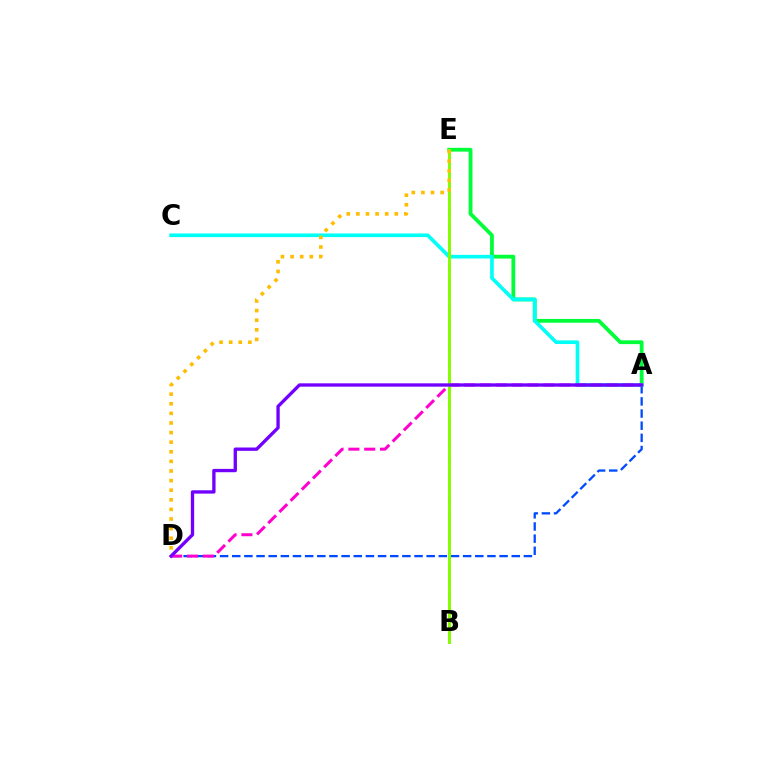{('A', 'D'): [{'color': '#004bff', 'line_style': 'dashed', 'thickness': 1.65}, {'color': '#ff00cf', 'line_style': 'dashed', 'thickness': 2.15}, {'color': '#7200ff', 'line_style': 'solid', 'thickness': 2.4}], ('A', 'E'): [{'color': '#00ff39', 'line_style': 'solid', 'thickness': 2.73}], ('A', 'C'): [{'color': '#00fff6', 'line_style': 'solid', 'thickness': 2.62}], ('B', 'E'): [{'color': '#ff0000', 'line_style': 'dashed', 'thickness': 1.86}, {'color': '#84ff00', 'line_style': 'solid', 'thickness': 2.13}], ('D', 'E'): [{'color': '#ffbd00', 'line_style': 'dotted', 'thickness': 2.61}]}